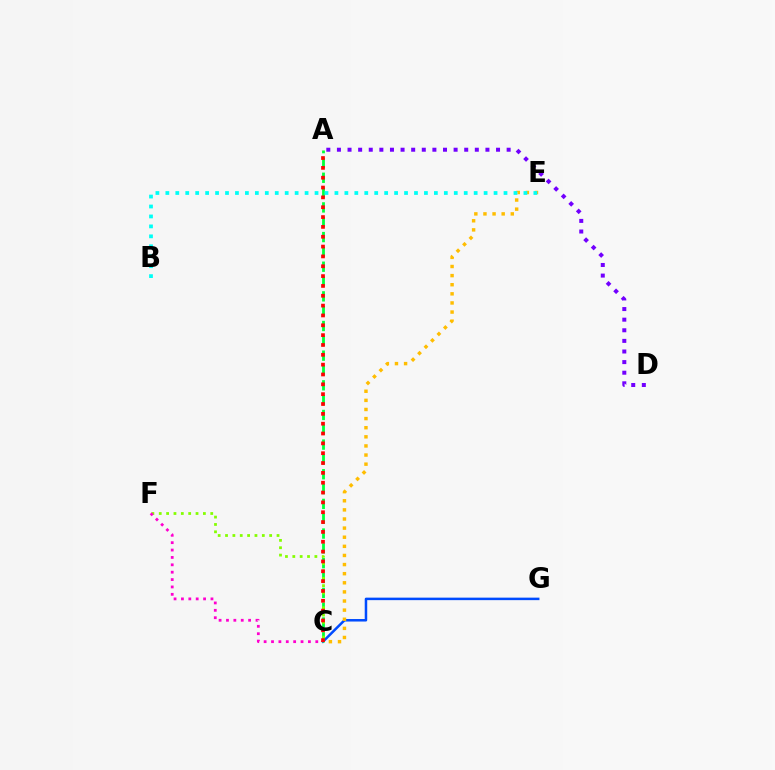{('C', 'G'): [{'color': '#004bff', 'line_style': 'solid', 'thickness': 1.8}], ('C', 'E'): [{'color': '#ffbd00', 'line_style': 'dotted', 'thickness': 2.48}], ('A', 'C'): [{'color': '#00ff39', 'line_style': 'dashed', 'thickness': 2.01}, {'color': '#ff0000', 'line_style': 'dotted', 'thickness': 2.67}], ('C', 'F'): [{'color': '#84ff00', 'line_style': 'dotted', 'thickness': 2.0}, {'color': '#ff00cf', 'line_style': 'dotted', 'thickness': 2.01}], ('B', 'E'): [{'color': '#00fff6', 'line_style': 'dotted', 'thickness': 2.7}], ('A', 'D'): [{'color': '#7200ff', 'line_style': 'dotted', 'thickness': 2.88}]}